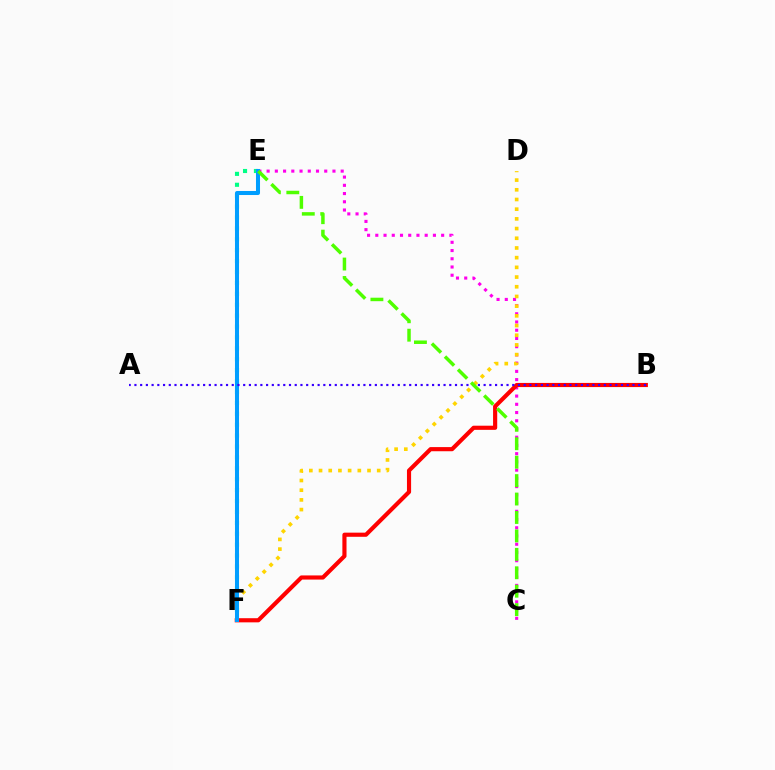{('C', 'E'): [{'color': '#ff00ed', 'line_style': 'dotted', 'thickness': 2.24}, {'color': '#4fff00', 'line_style': 'dashed', 'thickness': 2.5}], ('D', 'F'): [{'color': '#ffd500', 'line_style': 'dotted', 'thickness': 2.63}], ('E', 'F'): [{'color': '#00ff86', 'line_style': 'dotted', 'thickness': 2.96}, {'color': '#009eff', 'line_style': 'solid', 'thickness': 2.91}], ('B', 'F'): [{'color': '#ff0000', 'line_style': 'solid', 'thickness': 2.98}], ('A', 'B'): [{'color': '#3700ff', 'line_style': 'dotted', 'thickness': 1.56}]}